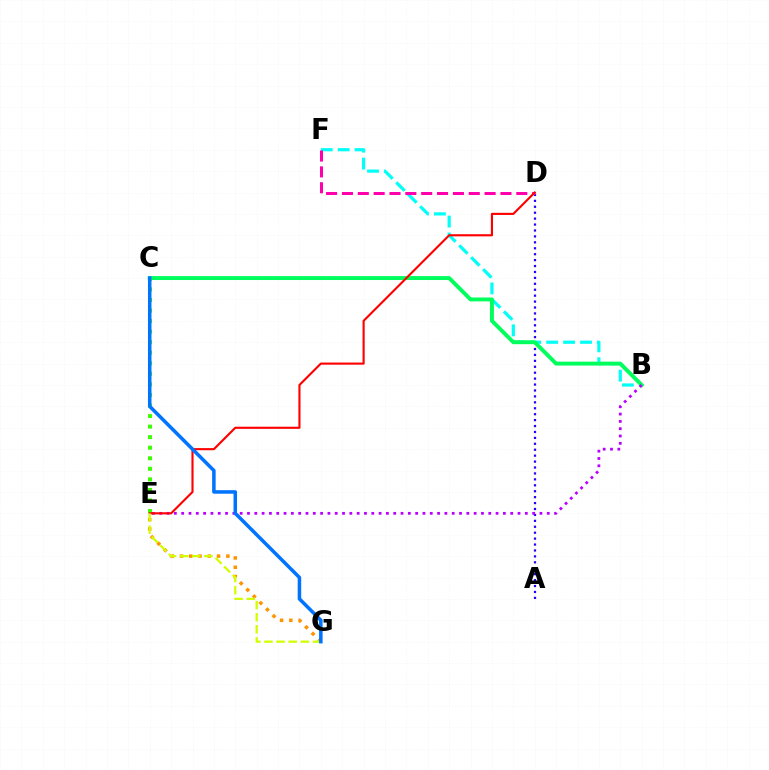{('B', 'F'): [{'color': '#00fff6', 'line_style': 'dashed', 'thickness': 2.3}], ('A', 'D'): [{'color': '#2500ff', 'line_style': 'dotted', 'thickness': 1.61}], ('B', 'C'): [{'color': '#00ff5c', 'line_style': 'solid', 'thickness': 2.82}], ('C', 'E'): [{'color': '#3dff00', 'line_style': 'dotted', 'thickness': 2.87}], ('D', 'F'): [{'color': '#ff00ac', 'line_style': 'dashed', 'thickness': 2.15}], ('E', 'G'): [{'color': '#ff9400', 'line_style': 'dotted', 'thickness': 2.52}, {'color': '#d1ff00', 'line_style': 'dashed', 'thickness': 1.64}], ('B', 'E'): [{'color': '#b900ff', 'line_style': 'dotted', 'thickness': 1.99}], ('D', 'E'): [{'color': '#ff0000', 'line_style': 'solid', 'thickness': 1.53}], ('C', 'G'): [{'color': '#0074ff', 'line_style': 'solid', 'thickness': 2.54}]}